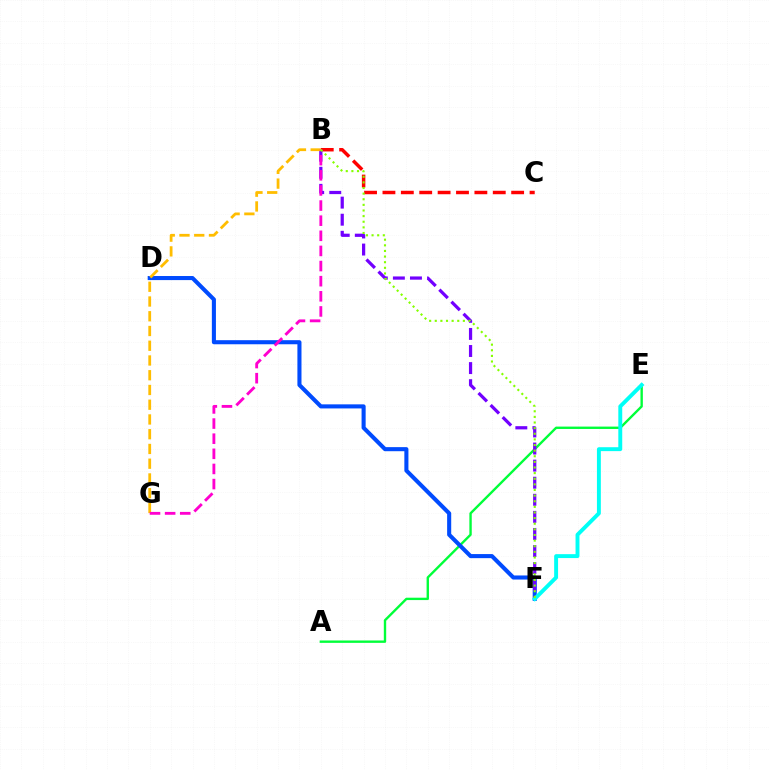{('B', 'C'): [{'color': '#ff0000', 'line_style': 'dashed', 'thickness': 2.5}], ('A', 'E'): [{'color': '#00ff39', 'line_style': 'solid', 'thickness': 1.71}], ('D', 'F'): [{'color': '#004bff', 'line_style': 'solid', 'thickness': 2.94}], ('B', 'F'): [{'color': '#7200ff', 'line_style': 'dashed', 'thickness': 2.32}, {'color': '#84ff00', 'line_style': 'dotted', 'thickness': 1.53}], ('B', 'G'): [{'color': '#ffbd00', 'line_style': 'dashed', 'thickness': 2.0}, {'color': '#ff00cf', 'line_style': 'dashed', 'thickness': 2.05}], ('E', 'F'): [{'color': '#00fff6', 'line_style': 'solid', 'thickness': 2.82}]}